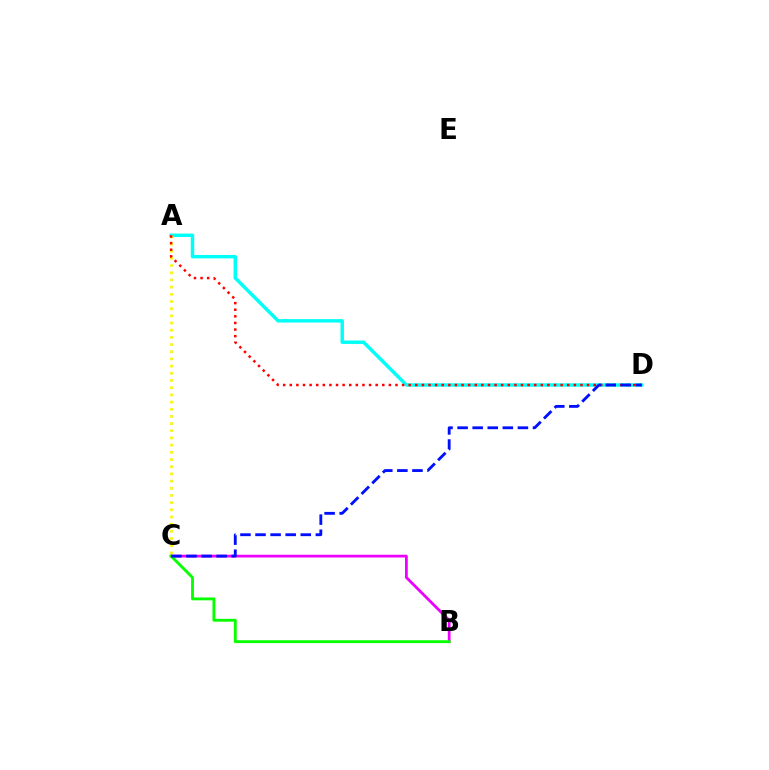{('B', 'C'): [{'color': '#ee00ff', 'line_style': 'solid', 'thickness': 1.99}, {'color': '#08ff00', 'line_style': 'solid', 'thickness': 2.06}], ('A', 'D'): [{'color': '#00fff6', 'line_style': 'solid', 'thickness': 2.47}, {'color': '#ff0000', 'line_style': 'dotted', 'thickness': 1.8}], ('A', 'C'): [{'color': '#fcf500', 'line_style': 'dotted', 'thickness': 1.95}], ('C', 'D'): [{'color': '#0010ff', 'line_style': 'dashed', 'thickness': 2.05}]}